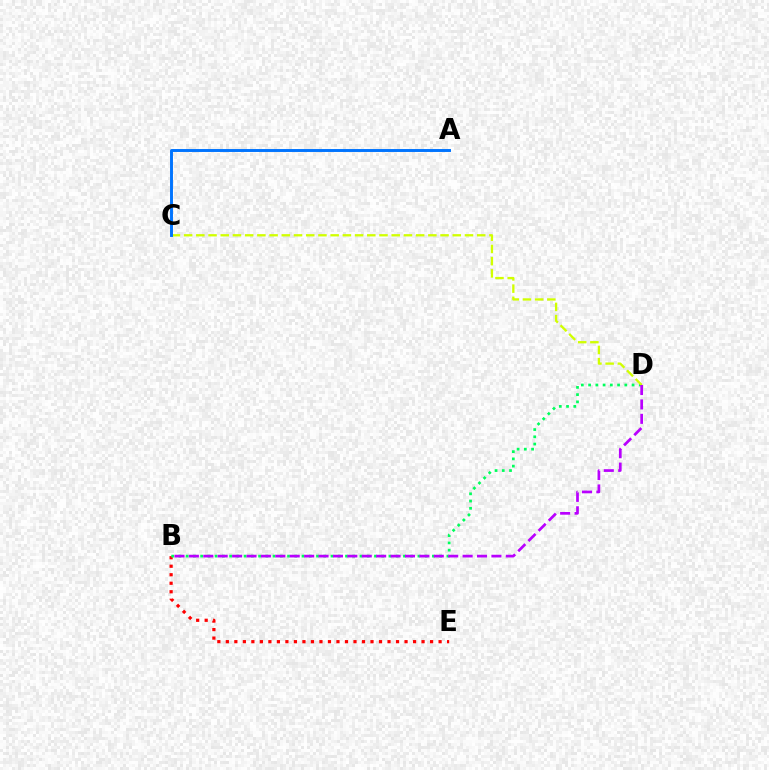{('B', 'E'): [{'color': '#ff0000', 'line_style': 'dotted', 'thickness': 2.31}], ('B', 'D'): [{'color': '#00ff5c', 'line_style': 'dotted', 'thickness': 1.97}, {'color': '#b900ff', 'line_style': 'dashed', 'thickness': 1.96}], ('C', 'D'): [{'color': '#d1ff00', 'line_style': 'dashed', 'thickness': 1.66}], ('A', 'C'): [{'color': '#0074ff', 'line_style': 'solid', 'thickness': 2.11}]}